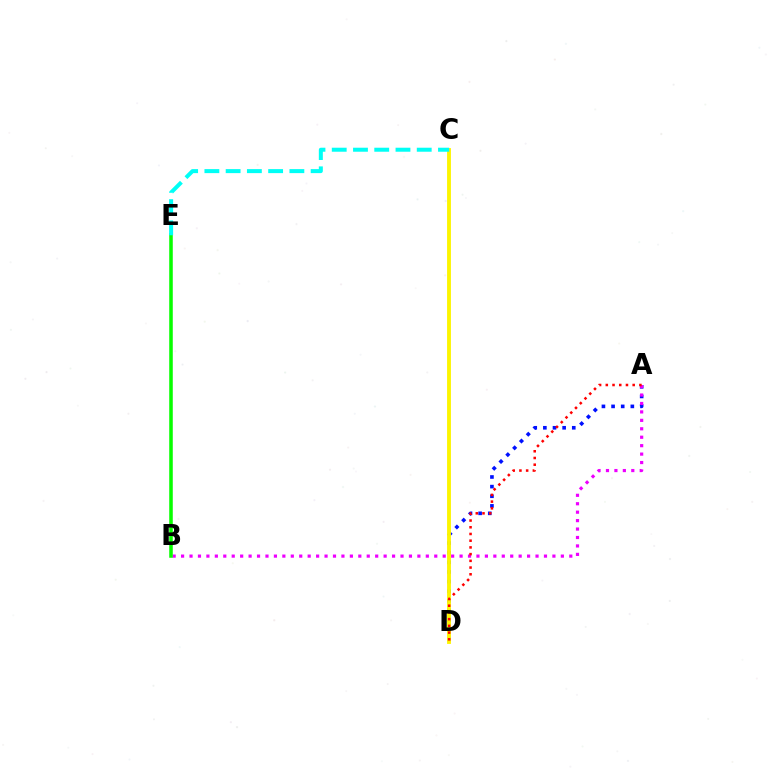{('A', 'D'): [{'color': '#0010ff', 'line_style': 'dotted', 'thickness': 2.62}, {'color': '#ff0000', 'line_style': 'dotted', 'thickness': 1.83}], ('A', 'B'): [{'color': '#ee00ff', 'line_style': 'dotted', 'thickness': 2.29}], ('B', 'E'): [{'color': '#08ff00', 'line_style': 'solid', 'thickness': 2.55}], ('C', 'D'): [{'color': '#fcf500', 'line_style': 'solid', 'thickness': 2.77}], ('C', 'E'): [{'color': '#00fff6', 'line_style': 'dashed', 'thickness': 2.89}]}